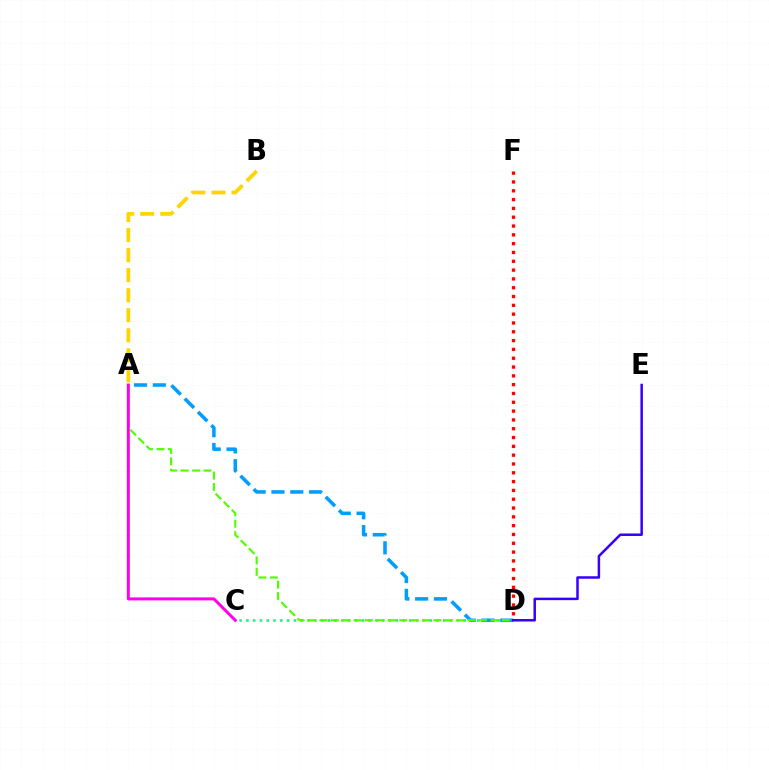{('C', 'D'): [{'color': '#00ff86', 'line_style': 'dotted', 'thickness': 1.84}], ('D', 'F'): [{'color': '#ff0000', 'line_style': 'dotted', 'thickness': 2.39}], ('A', 'D'): [{'color': '#009eff', 'line_style': 'dashed', 'thickness': 2.55}, {'color': '#4fff00', 'line_style': 'dashed', 'thickness': 1.55}], ('A', 'C'): [{'color': '#ff00ed', 'line_style': 'solid', 'thickness': 2.15}], ('A', 'B'): [{'color': '#ffd500', 'line_style': 'dashed', 'thickness': 2.72}], ('D', 'E'): [{'color': '#3700ff', 'line_style': 'solid', 'thickness': 1.81}]}